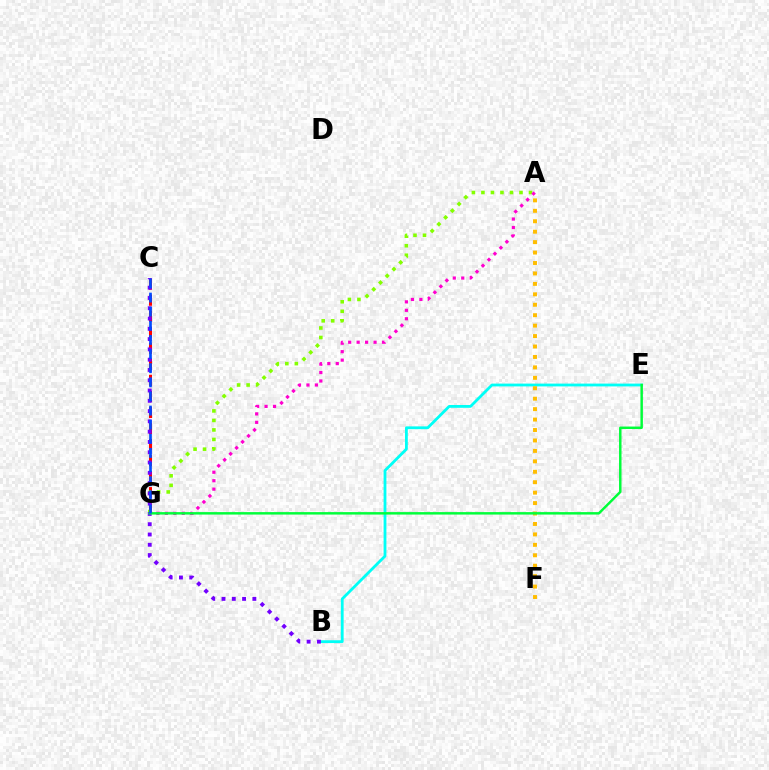{('C', 'G'): [{'color': '#ff0000', 'line_style': 'dashed', 'thickness': 2.18}, {'color': '#004bff', 'line_style': 'dashed', 'thickness': 1.92}], ('A', 'G'): [{'color': '#84ff00', 'line_style': 'dotted', 'thickness': 2.59}, {'color': '#ff00cf', 'line_style': 'dotted', 'thickness': 2.3}], ('B', 'E'): [{'color': '#00fff6', 'line_style': 'solid', 'thickness': 2.02}], ('B', 'C'): [{'color': '#7200ff', 'line_style': 'dotted', 'thickness': 2.79}], ('A', 'F'): [{'color': '#ffbd00', 'line_style': 'dotted', 'thickness': 2.84}], ('E', 'G'): [{'color': '#00ff39', 'line_style': 'solid', 'thickness': 1.77}]}